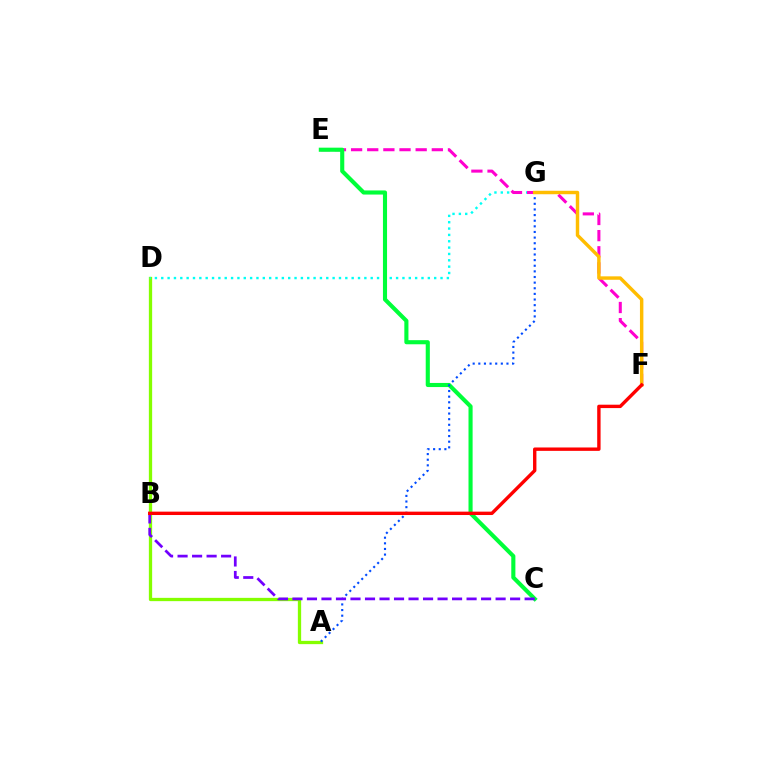{('A', 'D'): [{'color': '#84ff00', 'line_style': 'solid', 'thickness': 2.37}], ('D', 'G'): [{'color': '#00fff6', 'line_style': 'dotted', 'thickness': 1.72}], ('E', 'F'): [{'color': '#ff00cf', 'line_style': 'dashed', 'thickness': 2.19}], ('C', 'E'): [{'color': '#00ff39', 'line_style': 'solid', 'thickness': 2.96}], ('A', 'G'): [{'color': '#004bff', 'line_style': 'dotted', 'thickness': 1.53}], ('F', 'G'): [{'color': '#ffbd00', 'line_style': 'solid', 'thickness': 2.47}], ('B', 'C'): [{'color': '#7200ff', 'line_style': 'dashed', 'thickness': 1.97}], ('B', 'F'): [{'color': '#ff0000', 'line_style': 'solid', 'thickness': 2.44}]}